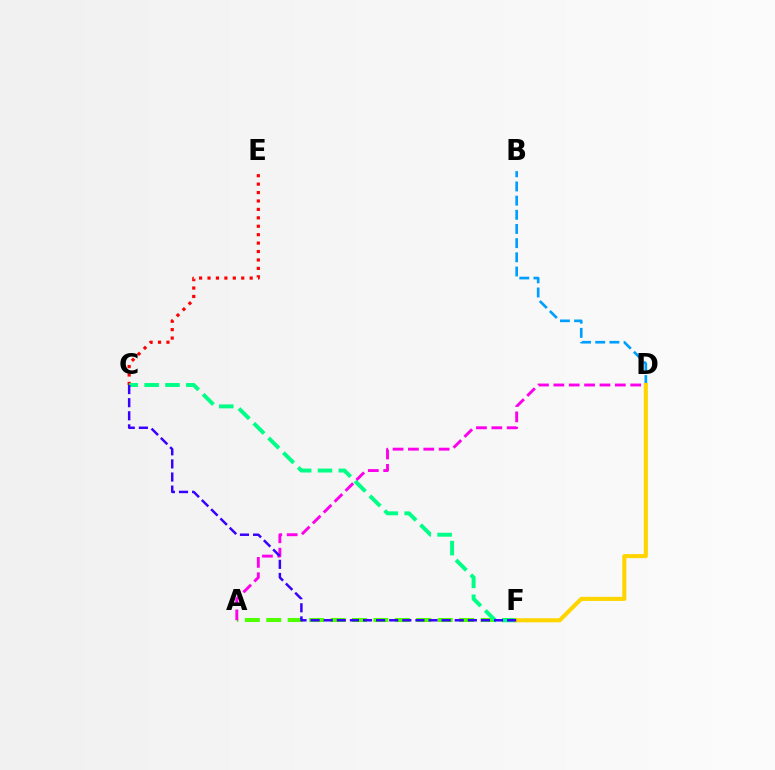{('A', 'F'): [{'color': '#4fff00', 'line_style': 'dashed', 'thickness': 2.91}], ('B', 'D'): [{'color': '#009eff', 'line_style': 'dashed', 'thickness': 1.93}], ('C', 'E'): [{'color': '#ff0000', 'line_style': 'dotted', 'thickness': 2.29}], ('A', 'D'): [{'color': '#ff00ed', 'line_style': 'dashed', 'thickness': 2.09}], ('C', 'F'): [{'color': '#00ff86', 'line_style': 'dashed', 'thickness': 2.83}, {'color': '#3700ff', 'line_style': 'dashed', 'thickness': 1.78}], ('D', 'F'): [{'color': '#ffd500', 'line_style': 'solid', 'thickness': 2.95}]}